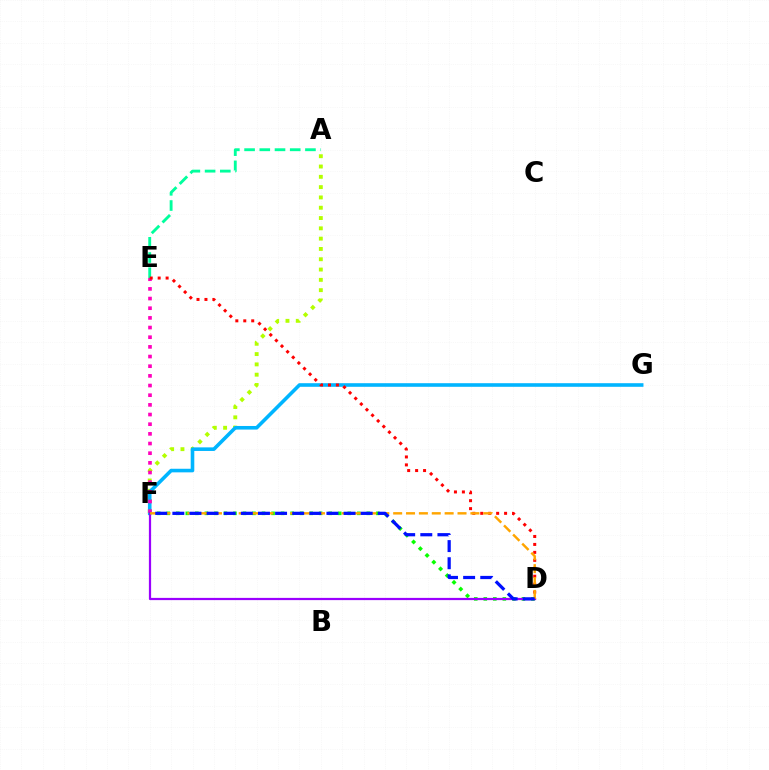{('A', 'F'): [{'color': '#b3ff00', 'line_style': 'dotted', 'thickness': 2.8}], ('F', 'G'): [{'color': '#00b5ff', 'line_style': 'solid', 'thickness': 2.58}], ('D', 'F'): [{'color': '#08ff00', 'line_style': 'dotted', 'thickness': 2.59}, {'color': '#9b00ff', 'line_style': 'solid', 'thickness': 1.6}, {'color': '#ffa500', 'line_style': 'dashed', 'thickness': 1.75}, {'color': '#0010ff', 'line_style': 'dashed', 'thickness': 2.33}], ('E', 'F'): [{'color': '#ff00bd', 'line_style': 'dotted', 'thickness': 2.63}], ('A', 'E'): [{'color': '#00ff9d', 'line_style': 'dashed', 'thickness': 2.07}], ('D', 'E'): [{'color': '#ff0000', 'line_style': 'dotted', 'thickness': 2.16}]}